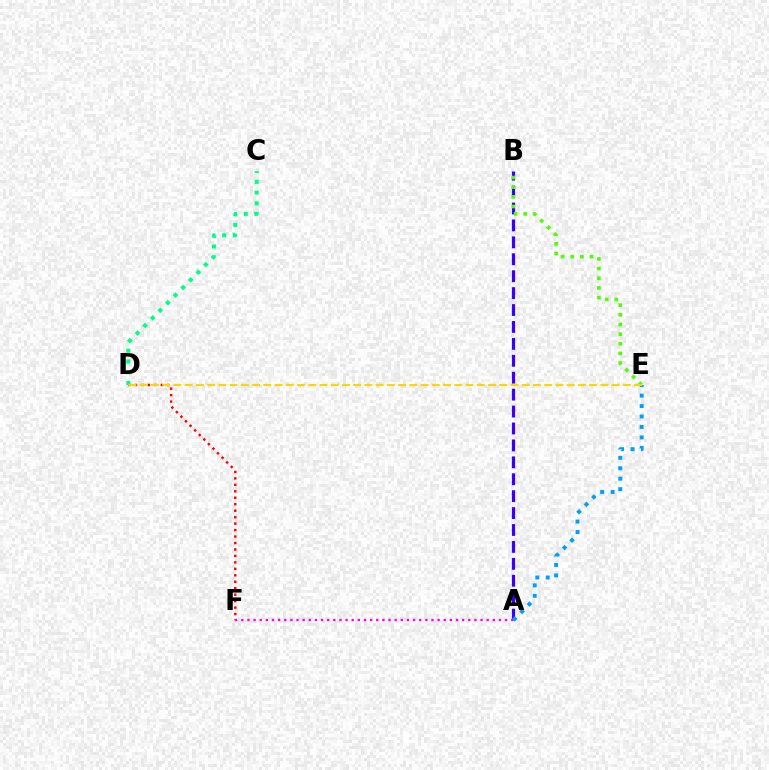{('D', 'F'): [{'color': '#ff0000', 'line_style': 'dotted', 'thickness': 1.76}], ('A', 'B'): [{'color': '#3700ff', 'line_style': 'dashed', 'thickness': 2.3}], ('B', 'E'): [{'color': '#4fff00', 'line_style': 'dotted', 'thickness': 2.62}], ('A', 'E'): [{'color': '#009eff', 'line_style': 'dotted', 'thickness': 2.84}], ('C', 'D'): [{'color': '#00ff86', 'line_style': 'dotted', 'thickness': 2.92}], ('D', 'E'): [{'color': '#ffd500', 'line_style': 'dashed', 'thickness': 1.53}], ('A', 'F'): [{'color': '#ff00ed', 'line_style': 'dotted', 'thickness': 1.67}]}